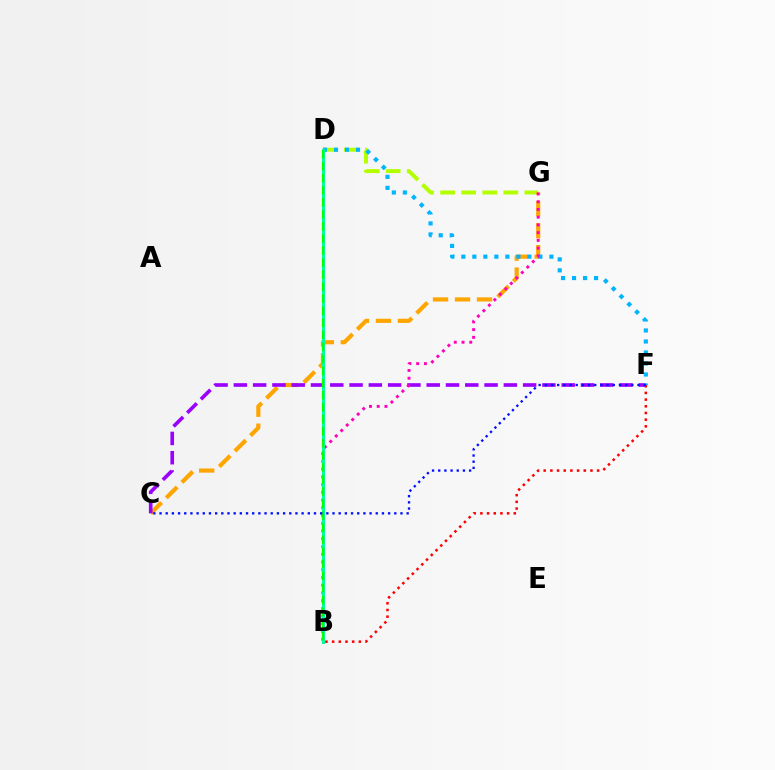{('B', 'F'): [{'color': '#ff0000', 'line_style': 'dotted', 'thickness': 1.81}], ('D', 'G'): [{'color': '#b3ff00', 'line_style': 'dashed', 'thickness': 2.86}], ('C', 'G'): [{'color': '#ffa500', 'line_style': 'dashed', 'thickness': 2.98}], ('C', 'F'): [{'color': '#9b00ff', 'line_style': 'dashed', 'thickness': 2.62}, {'color': '#0010ff', 'line_style': 'dotted', 'thickness': 1.68}], ('D', 'F'): [{'color': '#00b5ff', 'line_style': 'dotted', 'thickness': 2.99}], ('B', 'G'): [{'color': '#ff00bd', 'line_style': 'dotted', 'thickness': 2.1}], ('B', 'D'): [{'color': '#00ff9d', 'line_style': 'solid', 'thickness': 2.15}, {'color': '#08ff00', 'line_style': 'dashed', 'thickness': 1.64}]}